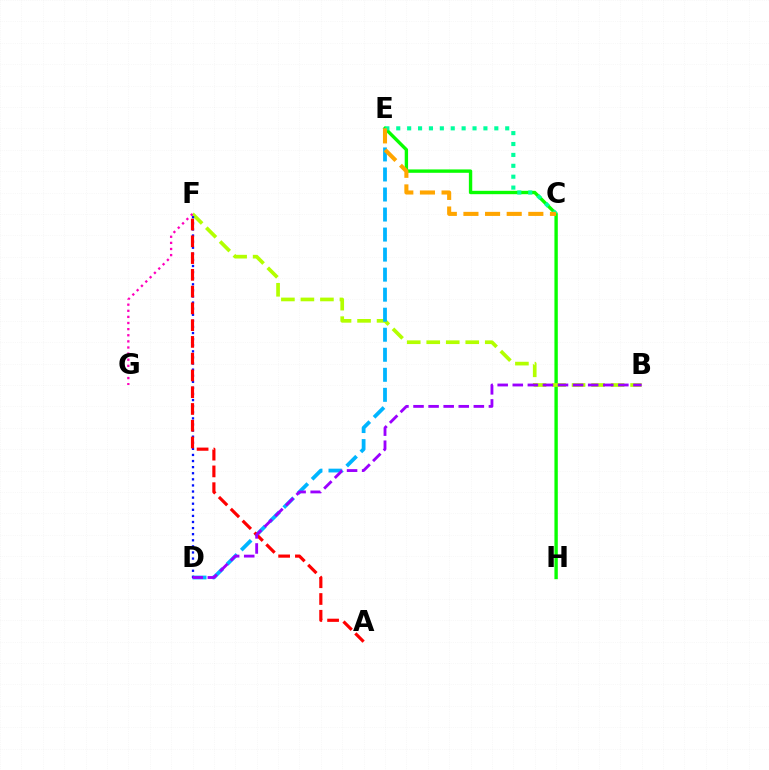{('E', 'H'): [{'color': '#08ff00', 'line_style': 'solid', 'thickness': 2.43}], ('B', 'F'): [{'color': '#b3ff00', 'line_style': 'dashed', 'thickness': 2.65}], ('F', 'G'): [{'color': '#ff00bd', 'line_style': 'dotted', 'thickness': 1.66}], ('D', 'E'): [{'color': '#00b5ff', 'line_style': 'dashed', 'thickness': 2.72}], ('D', 'F'): [{'color': '#0010ff', 'line_style': 'dotted', 'thickness': 1.66}], ('C', 'E'): [{'color': '#00ff9d', 'line_style': 'dotted', 'thickness': 2.96}, {'color': '#ffa500', 'line_style': 'dashed', 'thickness': 2.94}], ('A', 'F'): [{'color': '#ff0000', 'line_style': 'dashed', 'thickness': 2.28}], ('B', 'D'): [{'color': '#9b00ff', 'line_style': 'dashed', 'thickness': 2.05}]}